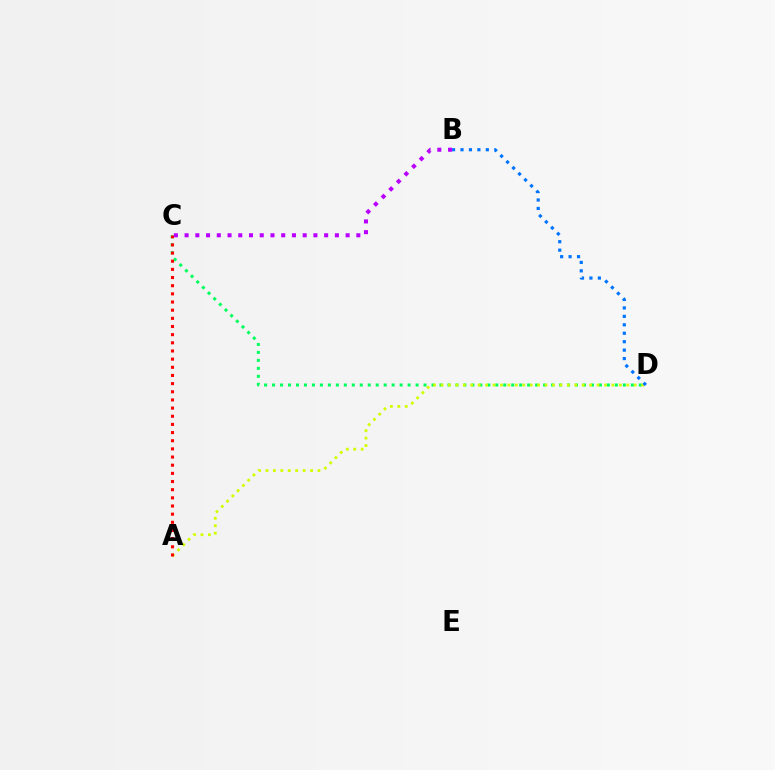{('C', 'D'): [{'color': '#00ff5c', 'line_style': 'dotted', 'thickness': 2.17}], ('A', 'D'): [{'color': '#d1ff00', 'line_style': 'dotted', 'thickness': 2.02}], ('B', 'D'): [{'color': '#0074ff', 'line_style': 'dotted', 'thickness': 2.29}], ('A', 'C'): [{'color': '#ff0000', 'line_style': 'dotted', 'thickness': 2.22}], ('B', 'C'): [{'color': '#b900ff', 'line_style': 'dotted', 'thickness': 2.92}]}